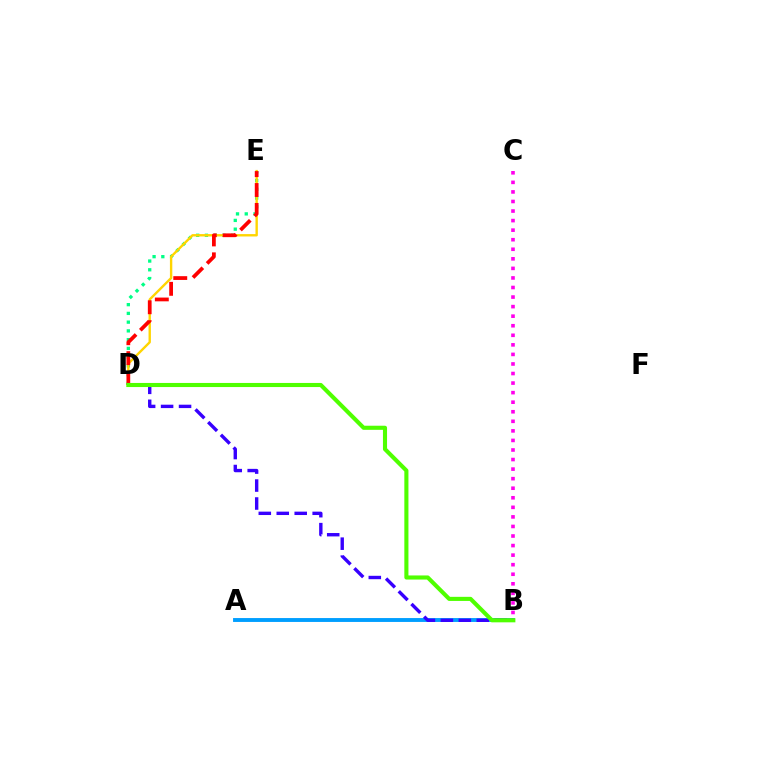{('D', 'E'): [{'color': '#00ff86', 'line_style': 'dotted', 'thickness': 2.38}, {'color': '#ffd500', 'line_style': 'solid', 'thickness': 1.71}, {'color': '#ff0000', 'line_style': 'dashed', 'thickness': 2.71}], ('A', 'B'): [{'color': '#009eff', 'line_style': 'solid', 'thickness': 2.8}], ('B', 'D'): [{'color': '#3700ff', 'line_style': 'dashed', 'thickness': 2.44}, {'color': '#4fff00', 'line_style': 'solid', 'thickness': 2.95}], ('B', 'C'): [{'color': '#ff00ed', 'line_style': 'dotted', 'thickness': 2.6}]}